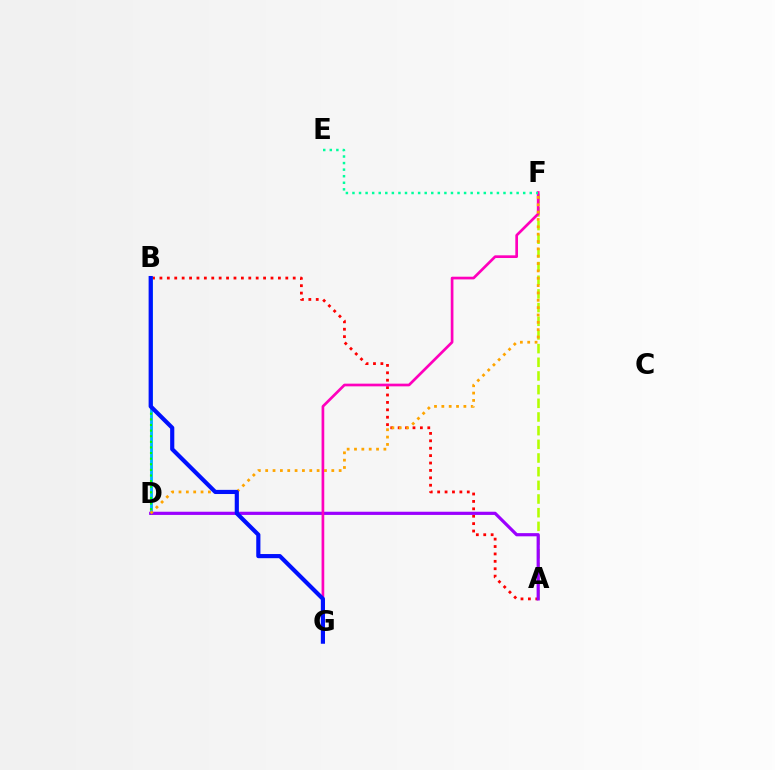{('A', 'F'): [{'color': '#b3ff00', 'line_style': 'dashed', 'thickness': 1.86}], ('A', 'B'): [{'color': '#ff0000', 'line_style': 'dotted', 'thickness': 2.01}], ('B', 'D'): [{'color': '#00b5ff', 'line_style': 'solid', 'thickness': 2.05}, {'color': '#08ff00', 'line_style': 'dotted', 'thickness': 1.52}], ('A', 'D'): [{'color': '#9b00ff', 'line_style': 'solid', 'thickness': 2.3}], ('F', 'G'): [{'color': '#ff00bd', 'line_style': 'solid', 'thickness': 1.94}], ('D', 'F'): [{'color': '#ffa500', 'line_style': 'dotted', 'thickness': 2.0}], ('B', 'G'): [{'color': '#0010ff', 'line_style': 'solid', 'thickness': 2.99}], ('E', 'F'): [{'color': '#00ff9d', 'line_style': 'dotted', 'thickness': 1.78}]}